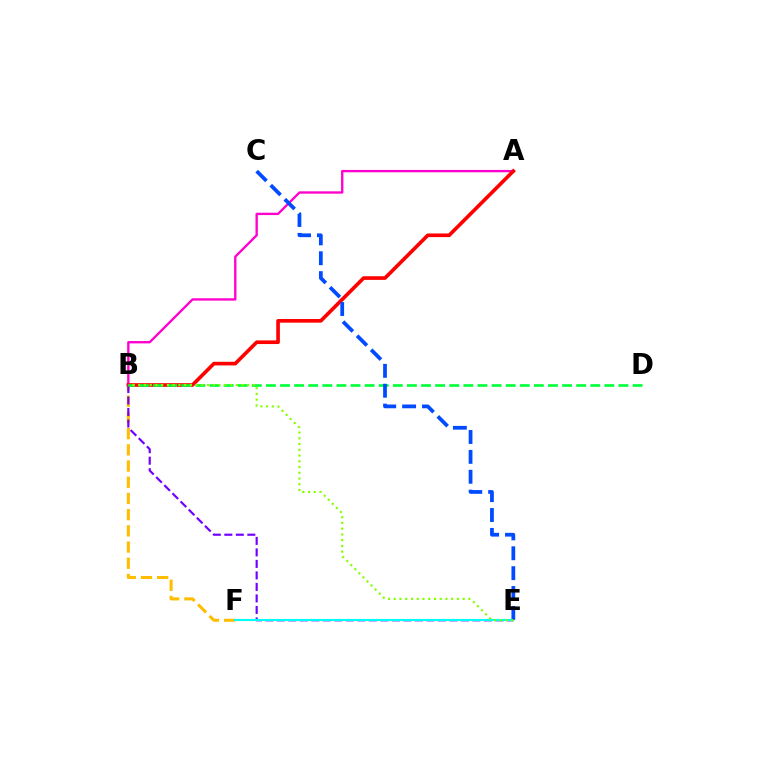{('A', 'B'): [{'color': '#ff00cf', 'line_style': 'solid', 'thickness': 1.69}, {'color': '#ff0000', 'line_style': 'solid', 'thickness': 2.62}], ('B', 'F'): [{'color': '#ffbd00', 'line_style': 'dashed', 'thickness': 2.2}], ('B', 'E'): [{'color': '#7200ff', 'line_style': 'dashed', 'thickness': 1.56}, {'color': '#84ff00', 'line_style': 'dotted', 'thickness': 1.56}], ('B', 'D'): [{'color': '#00ff39', 'line_style': 'dashed', 'thickness': 1.92}], ('E', 'F'): [{'color': '#00fff6', 'line_style': 'solid', 'thickness': 1.51}], ('C', 'E'): [{'color': '#004bff', 'line_style': 'dashed', 'thickness': 2.7}]}